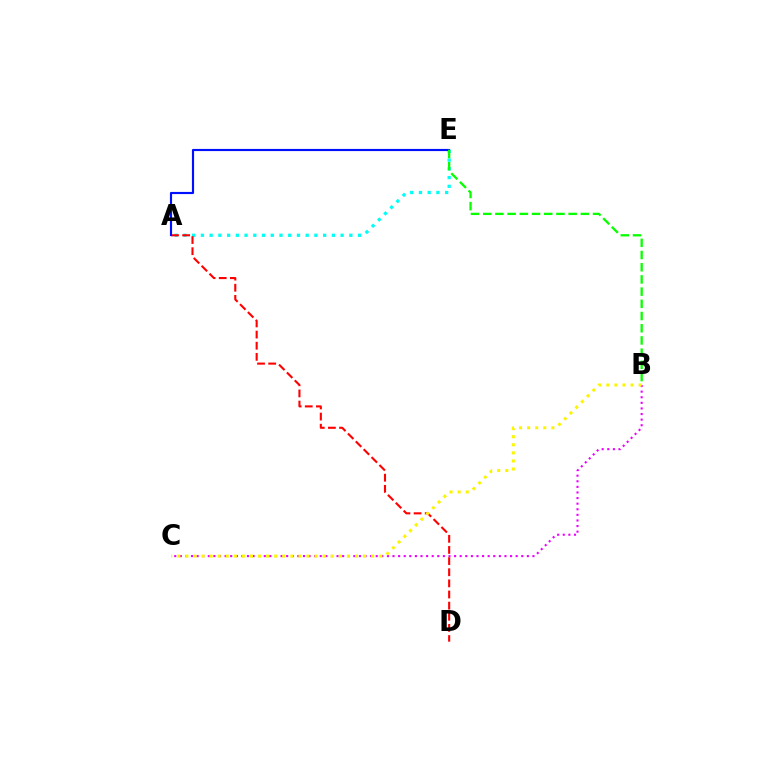{('A', 'E'): [{'color': '#00fff6', 'line_style': 'dotted', 'thickness': 2.37}, {'color': '#0010ff', 'line_style': 'solid', 'thickness': 1.55}], ('A', 'D'): [{'color': '#ff0000', 'line_style': 'dashed', 'thickness': 1.51}], ('B', 'E'): [{'color': '#08ff00', 'line_style': 'dashed', 'thickness': 1.66}], ('B', 'C'): [{'color': '#ee00ff', 'line_style': 'dotted', 'thickness': 1.52}, {'color': '#fcf500', 'line_style': 'dotted', 'thickness': 2.19}]}